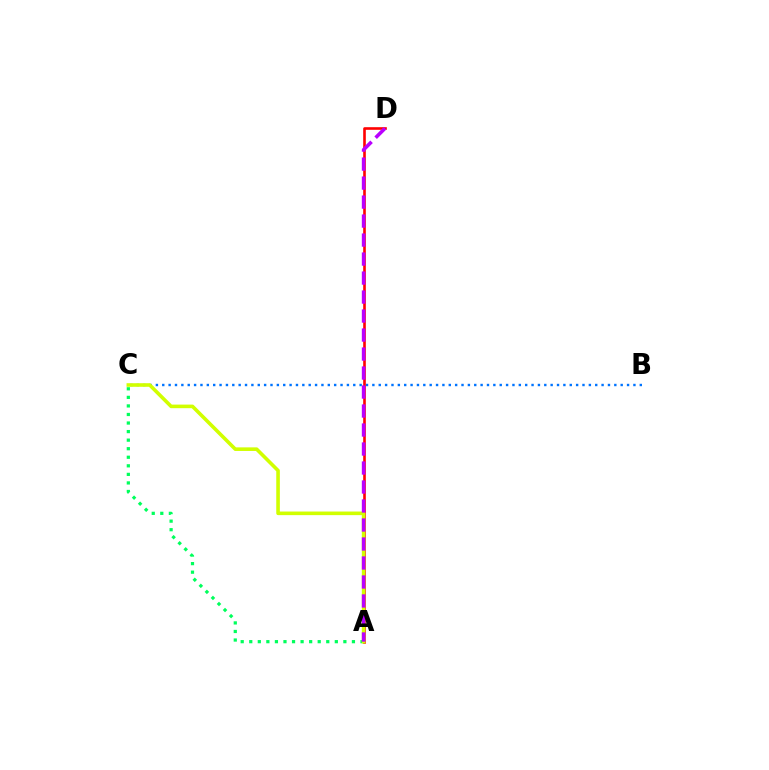{('B', 'C'): [{'color': '#0074ff', 'line_style': 'dotted', 'thickness': 1.73}], ('A', 'C'): [{'color': '#00ff5c', 'line_style': 'dotted', 'thickness': 2.32}, {'color': '#d1ff00', 'line_style': 'solid', 'thickness': 2.59}], ('A', 'D'): [{'color': '#ff0000', 'line_style': 'solid', 'thickness': 1.88}, {'color': '#b900ff', 'line_style': 'dashed', 'thickness': 2.58}]}